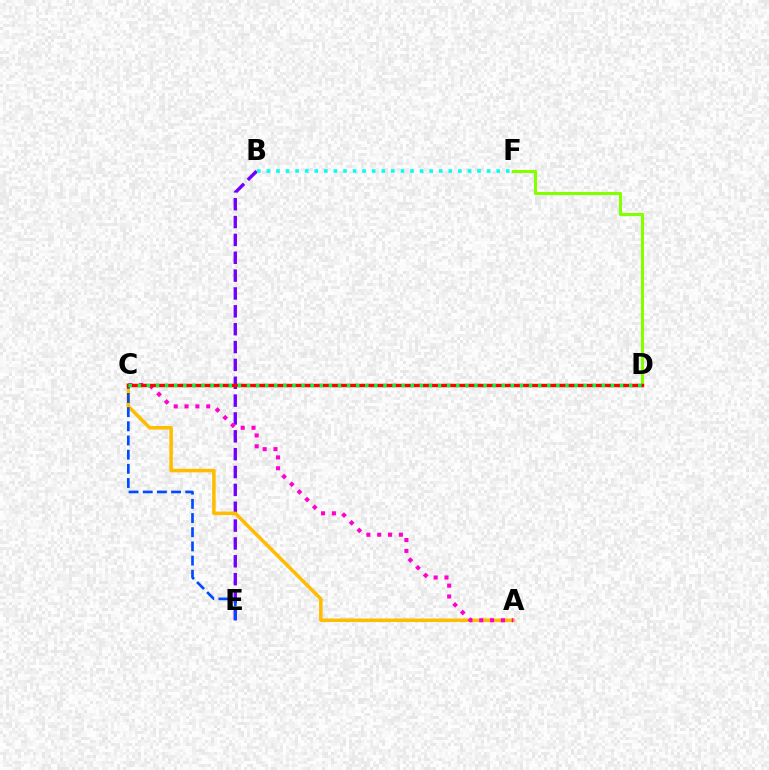{('D', 'F'): [{'color': '#84ff00', 'line_style': 'solid', 'thickness': 2.24}], ('B', 'E'): [{'color': '#7200ff', 'line_style': 'dashed', 'thickness': 2.43}], ('A', 'C'): [{'color': '#ffbd00', 'line_style': 'solid', 'thickness': 2.54}, {'color': '#ff00cf', 'line_style': 'dotted', 'thickness': 2.94}], ('B', 'F'): [{'color': '#00fff6', 'line_style': 'dotted', 'thickness': 2.6}], ('C', 'E'): [{'color': '#004bff', 'line_style': 'dashed', 'thickness': 1.93}], ('C', 'D'): [{'color': '#ff0000', 'line_style': 'solid', 'thickness': 2.46}, {'color': '#00ff39', 'line_style': 'dotted', 'thickness': 2.47}]}